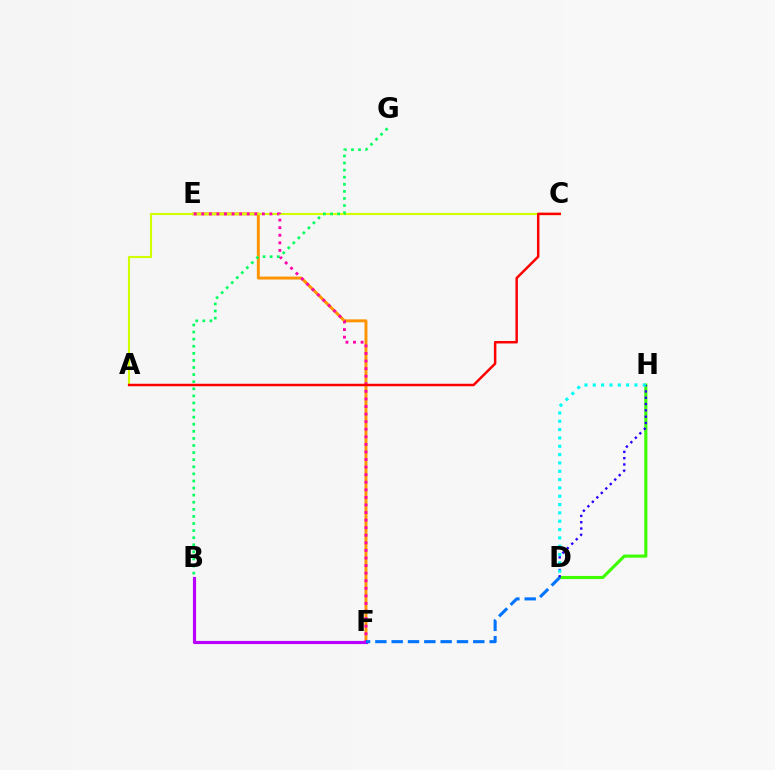{('E', 'F'): [{'color': '#ff9400', 'line_style': 'solid', 'thickness': 2.13}, {'color': '#ff00ac', 'line_style': 'dotted', 'thickness': 2.06}], ('A', 'C'): [{'color': '#d1ff00', 'line_style': 'solid', 'thickness': 1.54}, {'color': '#ff0000', 'line_style': 'solid', 'thickness': 1.79}], ('D', 'H'): [{'color': '#3dff00', 'line_style': 'solid', 'thickness': 2.24}, {'color': '#2500ff', 'line_style': 'dotted', 'thickness': 1.71}, {'color': '#00fff6', 'line_style': 'dotted', 'thickness': 2.26}], ('B', 'F'): [{'color': '#b900ff', 'line_style': 'solid', 'thickness': 2.27}], ('B', 'G'): [{'color': '#00ff5c', 'line_style': 'dotted', 'thickness': 1.93}], ('D', 'F'): [{'color': '#0074ff', 'line_style': 'dashed', 'thickness': 2.22}]}